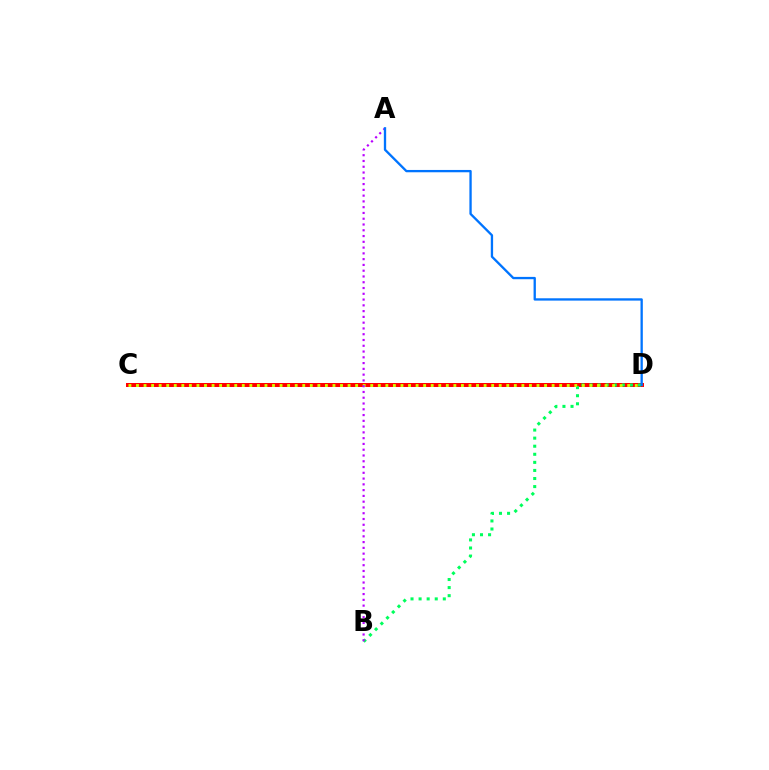{('C', 'D'): [{'color': '#ff0000', 'line_style': 'solid', 'thickness': 2.87}, {'color': '#d1ff00', 'line_style': 'dotted', 'thickness': 2.05}], ('B', 'D'): [{'color': '#00ff5c', 'line_style': 'dotted', 'thickness': 2.19}], ('A', 'B'): [{'color': '#b900ff', 'line_style': 'dotted', 'thickness': 1.57}], ('A', 'D'): [{'color': '#0074ff', 'line_style': 'solid', 'thickness': 1.67}]}